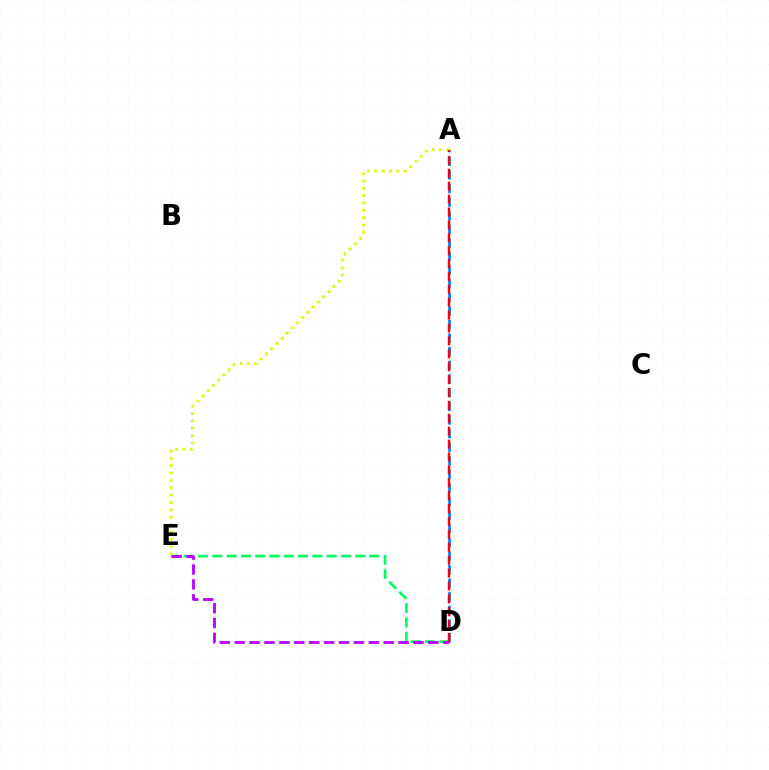{('A', 'D'): [{'color': '#0074ff', 'line_style': 'dashed', 'thickness': 1.85}, {'color': '#ff0000', 'line_style': 'dashed', 'thickness': 1.75}], ('D', 'E'): [{'color': '#00ff5c', 'line_style': 'dashed', 'thickness': 1.94}, {'color': '#b900ff', 'line_style': 'dashed', 'thickness': 2.02}], ('A', 'E'): [{'color': '#d1ff00', 'line_style': 'dotted', 'thickness': 2.0}]}